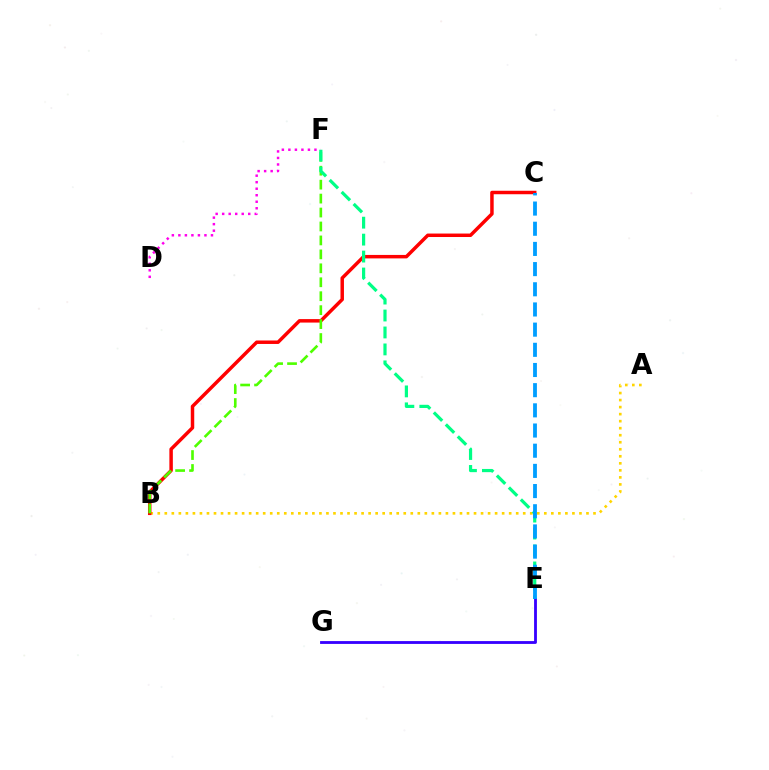{('A', 'B'): [{'color': '#ffd500', 'line_style': 'dotted', 'thickness': 1.91}], ('E', 'G'): [{'color': '#3700ff', 'line_style': 'solid', 'thickness': 2.04}], ('B', 'C'): [{'color': '#ff0000', 'line_style': 'solid', 'thickness': 2.5}], ('B', 'F'): [{'color': '#4fff00', 'line_style': 'dashed', 'thickness': 1.89}], ('E', 'F'): [{'color': '#00ff86', 'line_style': 'dashed', 'thickness': 2.3}], ('C', 'E'): [{'color': '#009eff', 'line_style': 'dashed', 'thickness': 2.74}], ('D', 'F'): [{'color': '#ff00ed', 'line_style': 'dotted', 'thickness': 1.77}]}